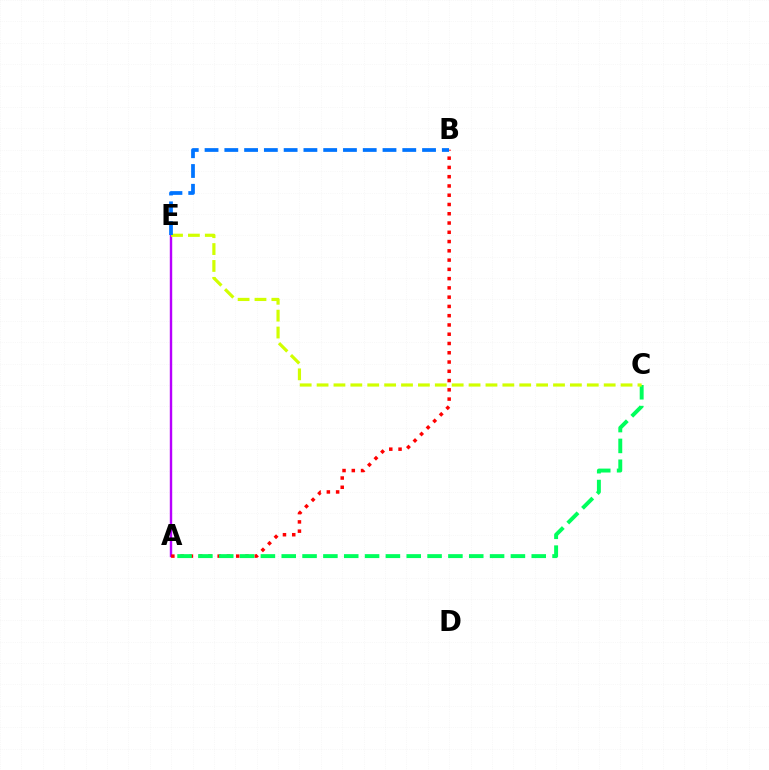{('A', 'E'): [{'color': '#b900ff', 'line_style': 'solid', 'thickness': 1.74}], ('A', 'B'): [{'color': '#ff0000', 'line_style': 'dotted', 'thickness': 2.52}], ('A', 'C'): [{'color': '#00ff5c', 'line_style': 'dashed', 'thickness': 2.83}], ('C', 'E'): [{'color': '#d1ff00', 'line_style': 'dashed', 'thickness': 2.29}], ('B', 'E'): [{'color': '#0074ff', 'line_style': 'dashed', 'thickness': 2.69}]}